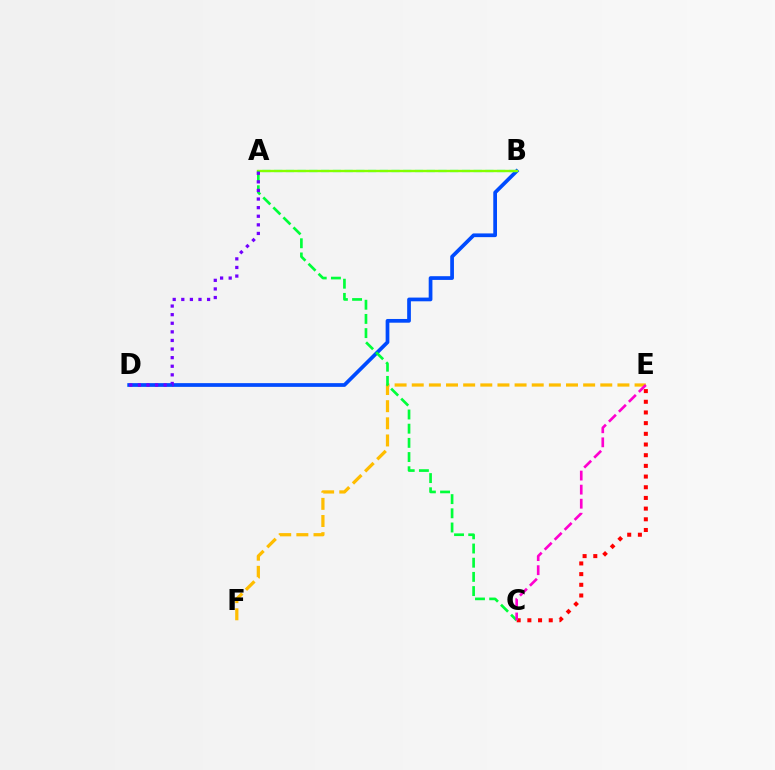{('E', 'F'): [{'color': '#ffbd00', 'line_style': 'dashed', 'thickness': 2.33}], ('C', 'E'): [{'color': '#ff0000', 'line_style': 'dotted', 'thickness': 2.9}, {'color': '#ff00cf', 'line_style': 'dashed', 'thickness': 1.91}], ('B', 'D'): [{'color': '#004bff', 'line_style': 'solid', 'thickness': 2.68}], ('A', 'B'): [{'color': '#00fff6', 'line_style': 'dashed', 'thickness': 1.59}, {'color': '#84ff00', 'line_style': 'solid', 'thickness': 1.71}], ('A', 'C'): [{'color': '#00ff39', 'line_style': 'dashed', 'thickness': 1.93}], ('A', 'D'): [{'color': '#7200ff', 'line_style': 'dotted', 'thickness': 2.34}]}